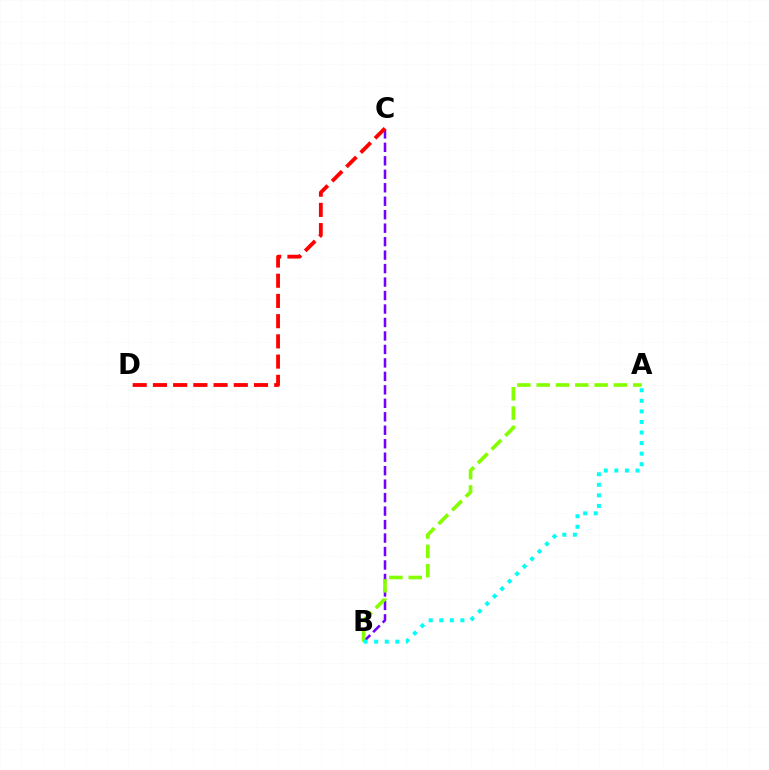{('B', 'C'): [{'color': '#7200ff', 'line_style': 'dashed', 'thickness': 1.83}], ('A', 'B'): [{'color': '#84ff00', 'line_style': 'dashed', 'thickness': 2.62}, {'color': '#00fff6', 'line_style': 'dotted', 'thickness': 2.87}], ('C', 'D'): [{'color': '#ff0000', 'line_style': 'dashed', 'thickness': 2.75}]}